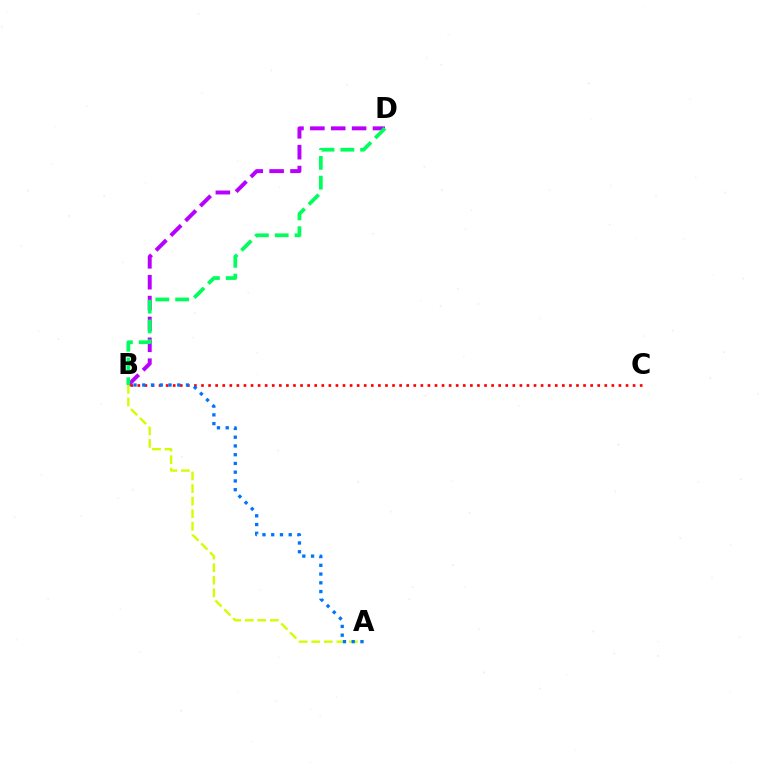{('B', 'D'): [{'color': '#b900ff', 'line_style': 'dashed', 'thickness': 2.84}, {'color': '#00ff5c', 'line_style': 'dashed', 'thickness': 2.69}], ('B', 'C'): [{'color': '#ff0000', 'line_style': 'dotted', 'thickness': 1.92}], ('A', 'B'): [{'color': '#d1ff00', 'line_style': 'dashed', 'thickness': 1.71}, {'color': '#0074ff', 'line_style': 'dotted', 'thickness': 2.38}]}